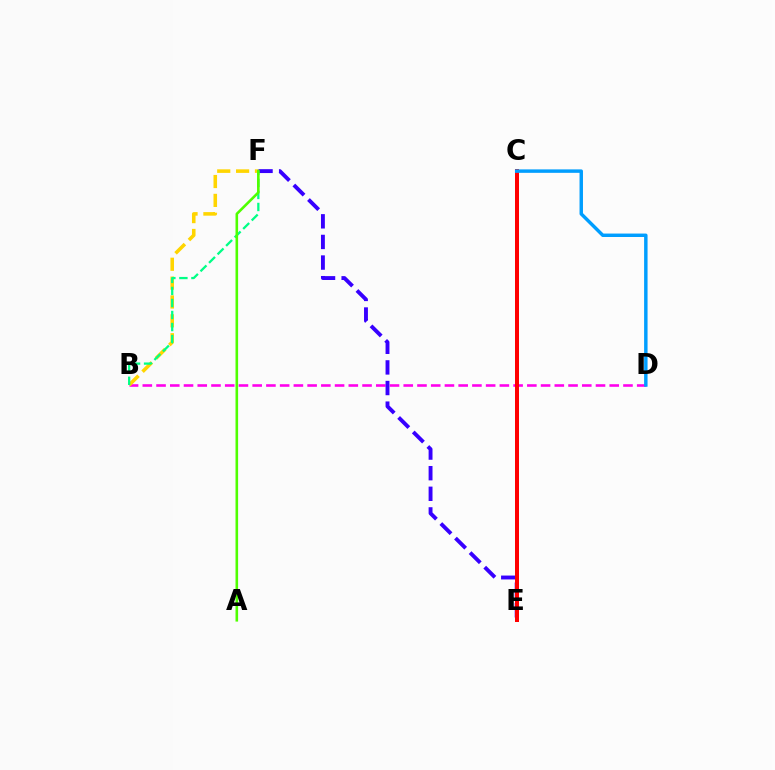{('B', 'D'): [{'color': '#ff00ed', 'line_style': 'dashed', 'thickness': 1.87}], ('E', 'F'): [{'color': '#3700ff', 'line_style': 'dashed', 'thickness': 2.8}], ('B', 'F'): [{'color': '#ffd500', 'line_style': 'dashed', 'thickness': 2.56}, {'color': '#00ff86', 'line_style': 'dashed', 'thickness': 1.63}], ('C', 'E'): [{'color': '#ff0000', 'line_style': 'solid', 'thickness': 2.88}], ('A', 'F'): [{'color': '#4fff00', 'line_style': 'solid', 'thickness': 1.87}], ('C', 'D'): [{'color': '#009eff', 'line_style': 'solid', 'thickness': 2.48}]}